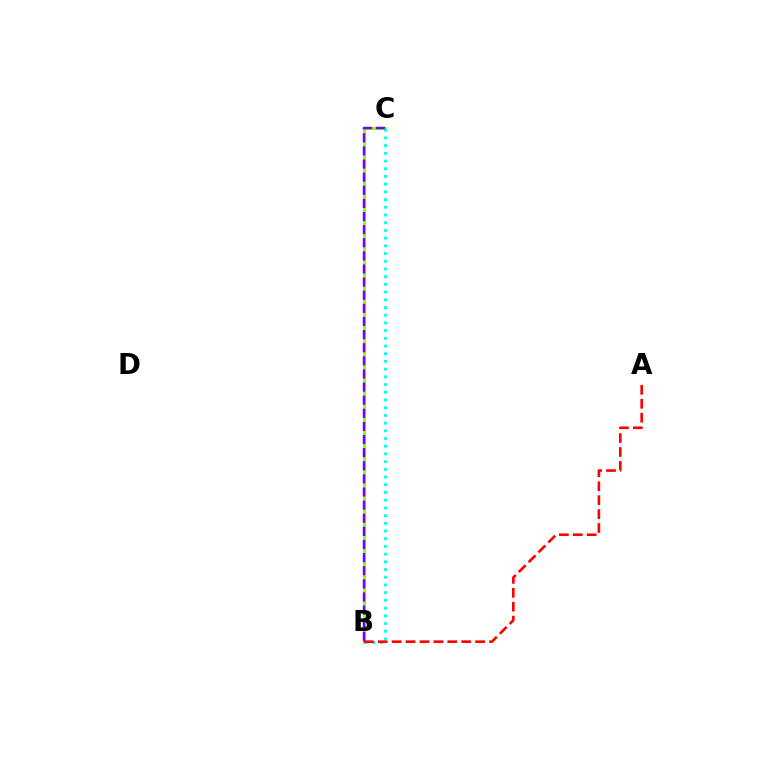{('B', 'C'): [{'color': '#84ff00', 'line_style': 'solid', 'thickness': 2.11}, {'color': '#00fff6', 'line_style': 'dotted', 'thickness': 2.09}, {'color': '#7200ff', 'line_style': 'dashed', 'thickness': 1.78}], ('A', 'B'): [{'color': '#ff0000', 'line_style': 'dashed', 'thickness': 1.89}]}